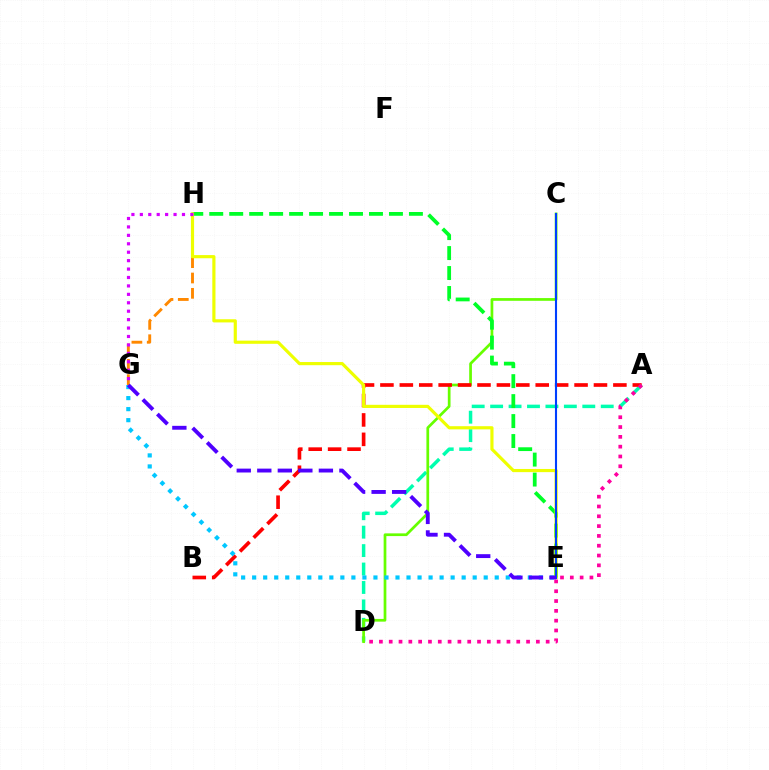{('A', 'D'): [{'color': '#00ffaf', 'line_style': 'dashed', 'thickness': 2.5}, {'color': '#ff00a0', 'line_style': 'dotted', 'thickness': 2.67}], ('C', 'D'): [{'color': '#66ff00', 'line_style': 'solid', 'thickness': 1.96}], ('G', 'H'): [{'color': '#ff8800', 'line_style': 'dashed', 'thickness': 2.08}, {'color': '#d600ff', 'line_style': 'dotted', 'thickness': 2.29}], ('E', 'H'): [{'color': '#00ff27', 'line_style': 'dashed', 'thickness': 2.71}, {'color': '#eeff00', 'line_style': 'solid', 'thickness': 2.28}], ('A', 'B'): [{'color': '#ff0000', 'line_style': 'dashed', 'thickness': 2.64}], ('E', 'G'): [{'color': '#00c7ff', 'line_style': 'dotted', 'thickness': 3.0}, {'color': '#4f00ff', 'line_style': 'dashed', 'thickness': 2.79}], ('C', 'E'): [{'color': '#003fff', 'line_style': 'solid', 'thickness': 1.51}]}